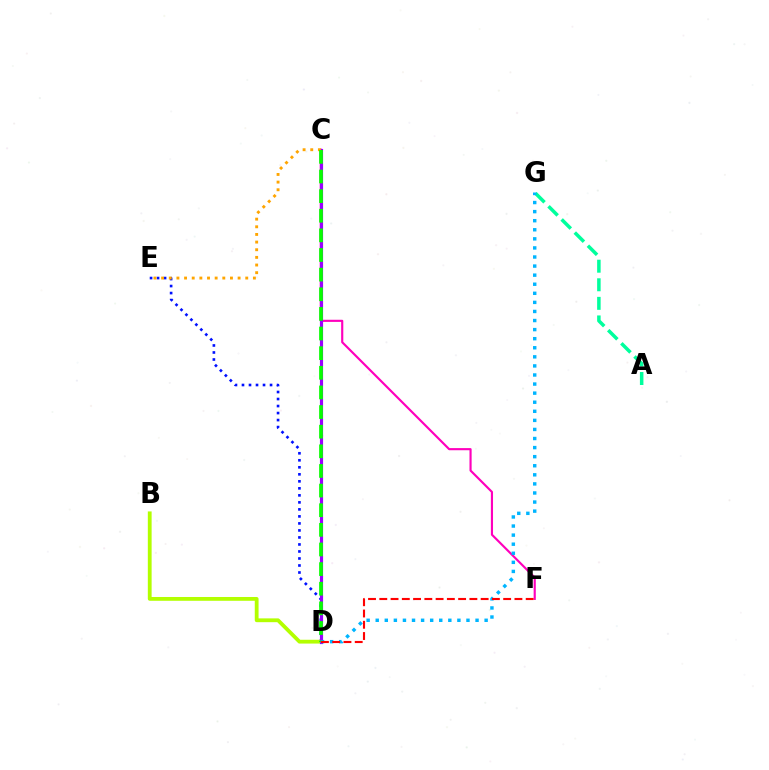{('A', 'G'): [{'color': '#00ff9d', 'line_style': 'dashed', 'thickness': 2.52}], ('D', 'E'): [{'color': '#0010ff', 'line_style': 'dotted', 'thickness': 1.91}], ('B', 'D'): [{'color': '#b3ff00', 'line_style': 'solid', 'thickness': 2.74}], ('C', 'F'): [{'color': '#ff00bd', 'line_style': 'solid', 'thickness': 1.55}], ('C', 'D'): [{'color': '#9b00ff', 'line_style': 'solid', 'thickness': 2.27}, {'color': '#08ff00', 'line_style': 'dashed', 'thickness': 2.67}], ('D', 'G'): [{'color': '#00b5ff', 'line_style': 'dotted', 'thickness': 2.47}], ('C', 'E'): [{'color': '#ffa500', 'line_style': 'dotted', 'thickness': 2.08}], ('D', 'F'): [{'color': '#ff0000', 'line_style': 'dashed', 'thickness': 1.53}]}